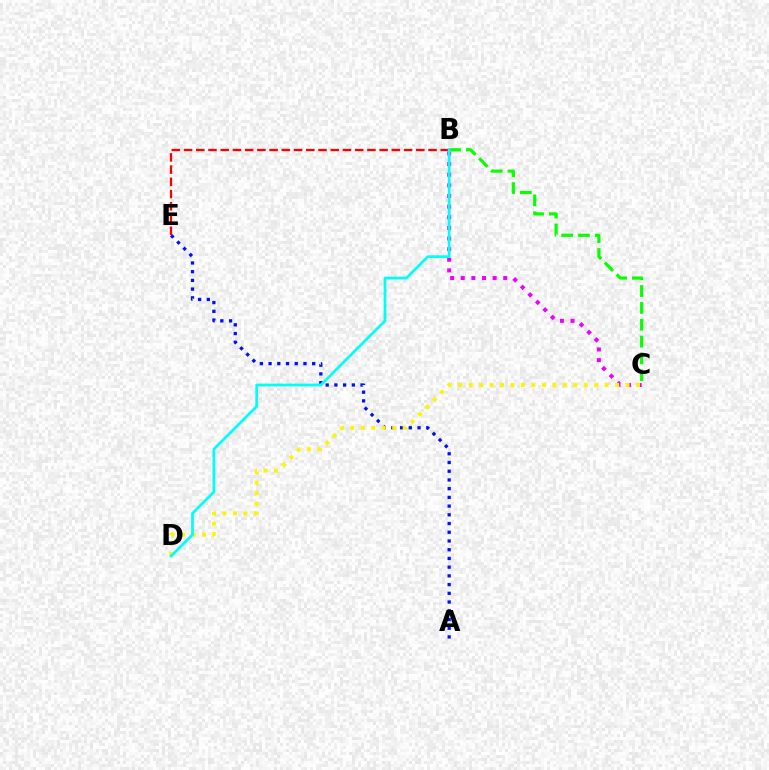{('B', 'C'): [{'color': '#ee00ff', 'line_style': 'dotted', 'thickness': 2.89}, {'color': '#08ff00', 'line_style': 'dashed', 'thickness': 2.29}], ('A', 'E'): [{'color': '#0010ff', 'line_style': 'dotted', 'thickness': 2.37}], ('C', 'D'): [{'color': '#fcf500', 'line_style': 'dotted', 'thickness': 2.84}], ('B', 'E'): [{'color': '#ff0000', 'line_style': 'dashed', 'thickness': 1.66}], ('B', 'D'): [{'color': '#00fff6', 'line_style': 'solid', 'thickness': 1.96}]}